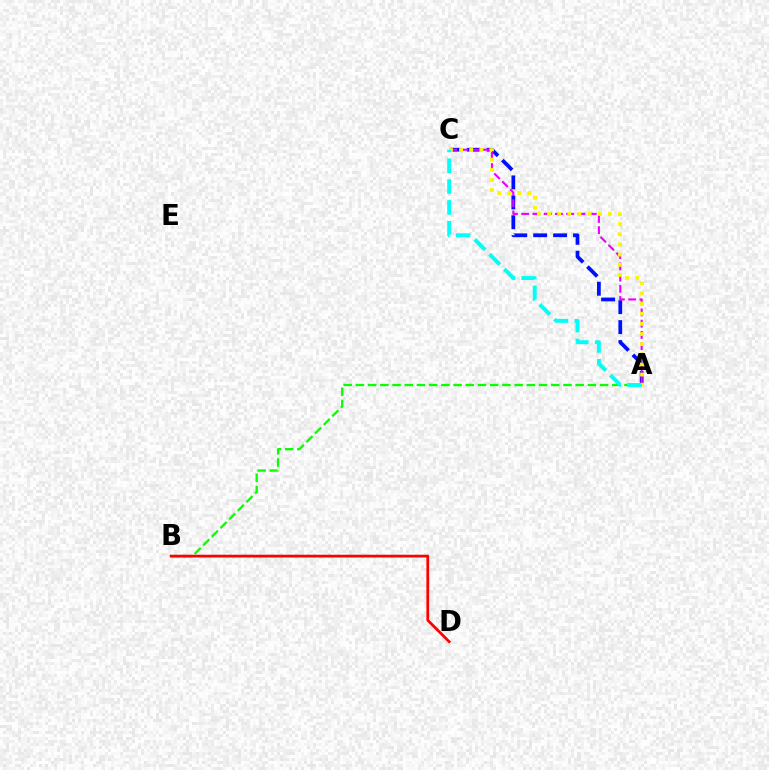{('A', 'C'): [{'color': '#0010ff', 'line_style': 'dashed', 'thickness': 2.71}, {'color': '#ee00ff', 'line_style': 'dashed', 'thickness': 1.53}, {'color': '#fcf500', 'line_style': 'dotted', 'thickness': 2.75}, {'color': '#00fff6', 'line_style': 'dashed', 'thickness': 2.83}], ('A', 'B'): [{'color': '#08ff00', 'line_style': 'dashed', 'thickness': 1.66}], ('B', 'D'): [{'color': '#ff0000', 'line_style': 'solid', 'thickness': 2.0}]}